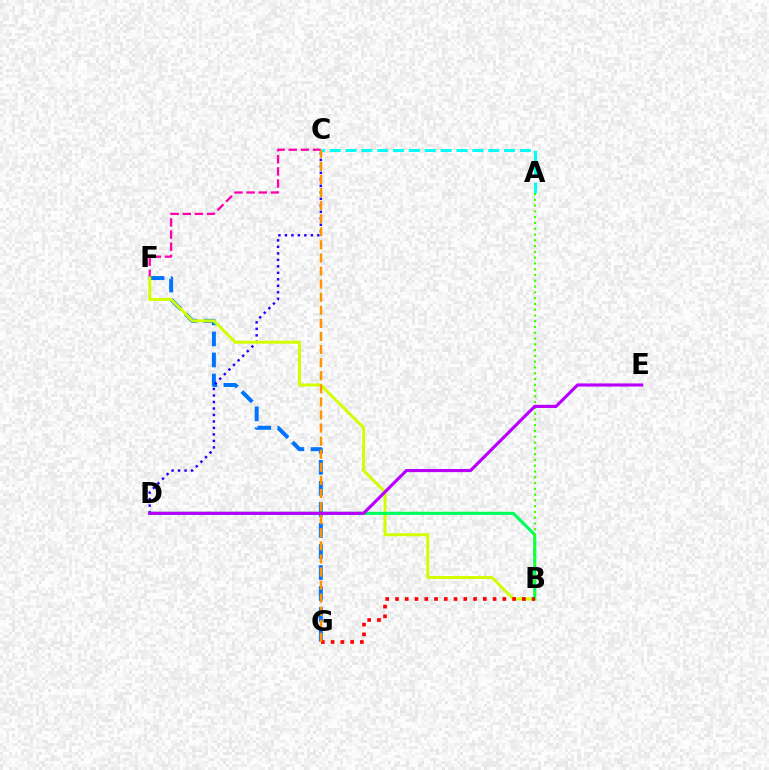{('C', 'F'): [{'color': '#ff00ac', 'line_style': 'dashed', 'thickness': 1.65}], ('F', 'G'): [{'color': '#0074ff', 'line_style': 'dashed', 'thickness': 2.86}], ('C', 'D'): [{'color': '#2500ff', 'line_style': 'dotted', 'thickness': 1.76}], ('B', 'F'): [{'color': '#d1ff00', 'line_style': 'solid', 'thickness': 2.15}], ('B', 'D'): [{'color': '#00ff5c', 'line_style': 'solid', 'thickness': 2.25}], ('A', 'C'): [{'color': '#00fff6', 'line_style': 'dashed', 'thickness': 2.15}], ('A', 'B'): [{'color': '#3dff00', 'line_style': 'dotted', 'thickness': 1.57}], ('D', 'E'): [{'color': '#b900ff', 'line_style': 'solid', 'thickness': 2.26}], ('B', 'G'): [{'color': '#ff0000', 'line_style': 'dotted', 'thickness': 2.65}], ('C', 'G'): [{'color': '#ff9400', 'line_style': 'dashed', 'thickness': 1.78}]}